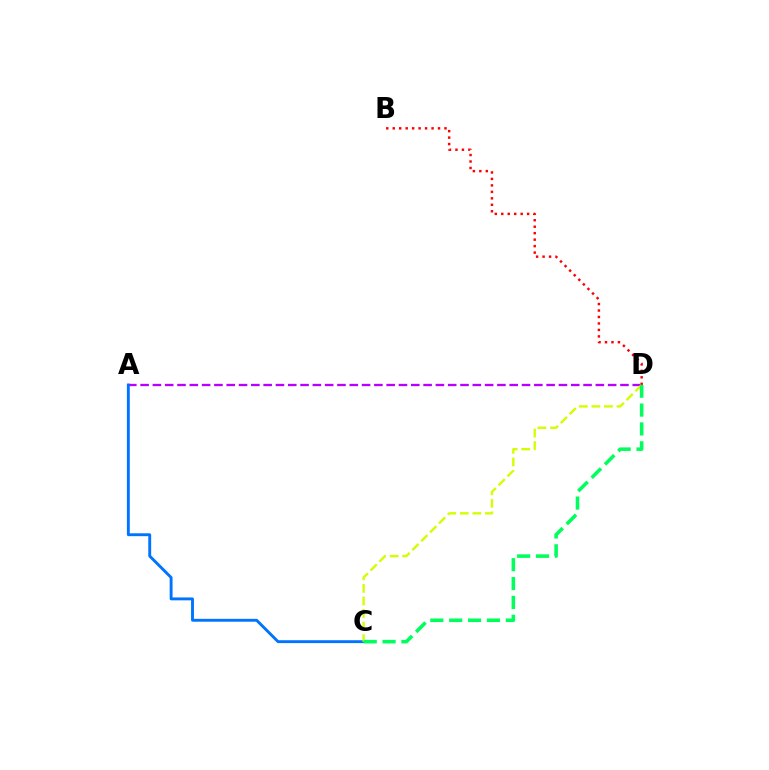{('A', 'D'): [{'color': '#b900ff', 'line_style': 'dashed', 'thickness': 1.67}], ('B', 'D'): [{'color': '#ff0000', 'line_style': 'dotted', 'thickness': 1.76}], ('A', 'C'): [{'color': '#0074ff', 'line_style': 'solid', 'thickness': 2.08}], ('C', 'D'): [{'color': '#d1ff00', 'line_style': 'dashed', 'thickness': 1.71}, {'color': '#00ff5c', 'line_style': 'dashed', 'thickness': 2.56}]}